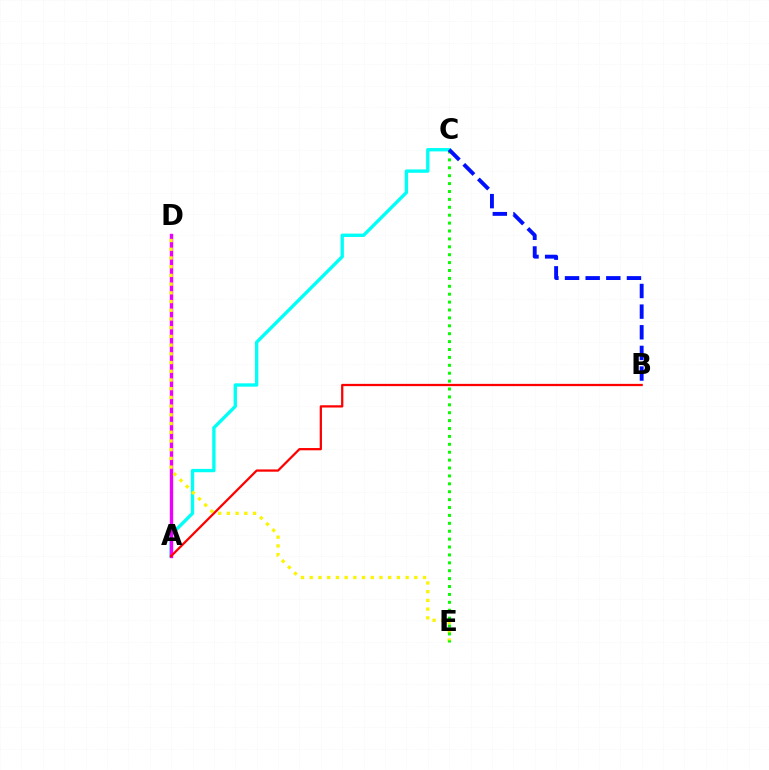{('A', 'C'): [{'color': '#00fff6', 'line_style': 'solid', 'thickness': 2.41}], ('A', 'D'): [{'color': '#ee00ff', 'line_style': 'solid', 'thickness': 2.43}], ('A', 'B'): [{'color': '#ff0000', 'line_style': 'solid', 'thickness': 1.63}], ('D', 'E'): [{'color': '#fcf500', 'line_style': 'dotted', 'thickness': 2.37}], ('C', 'E'): [{'color': '#08ff00', 'line_style': 'dotted', 'thickness': 2.15}], ('B', 'C'): [{'color': '#0010ff', 'line_style': 'dashed', 'thickness': 2.8}]}